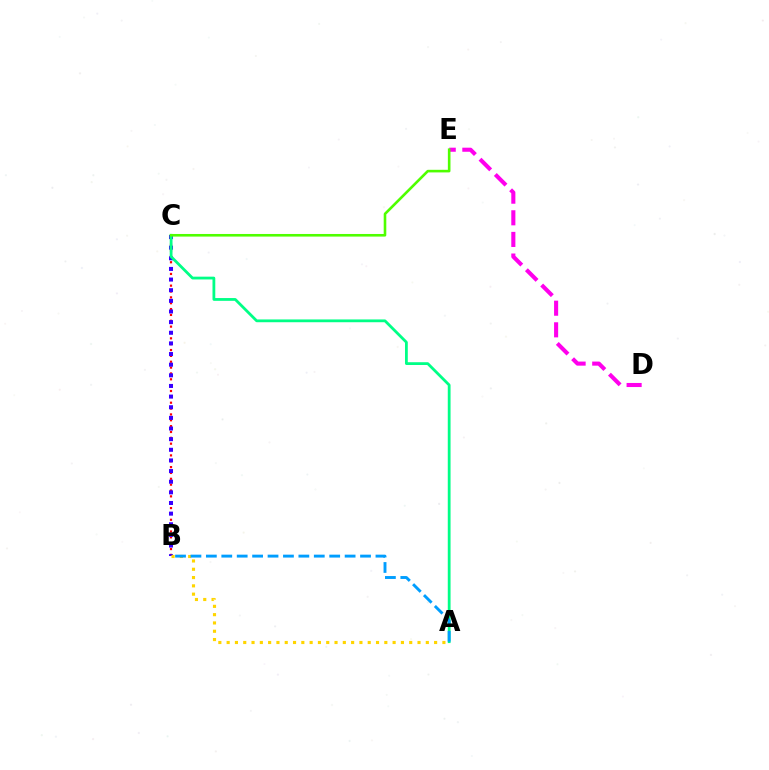{('B', 'C'): [{'color': '#ff0000', 'line_style': 'dotted', 'thickness': 1.59}, {'color': '#3700ff', 'line_style': 'dotted', 'thickness': 2.89}], ('D', 'E'): [{'color': '#ff00ed', 'line_style': 'dashed', 'thickness': 2.94}], ('A', 'C'): [{'color': '#00ff86', 'line_style': 'solid', 'thickness': 2.0}], ('A', 'B'): [{'color': '#ffd500', 'line_style': 'dotted', 'thickness': 2.25}, {'color': '#009eff', 'line_style': 'dashed', 'thickness': 2.09}], ('C', 'E'): [{'color': '#4fff00', 'line_style': 'solid', 'thickness': 1.88}]}